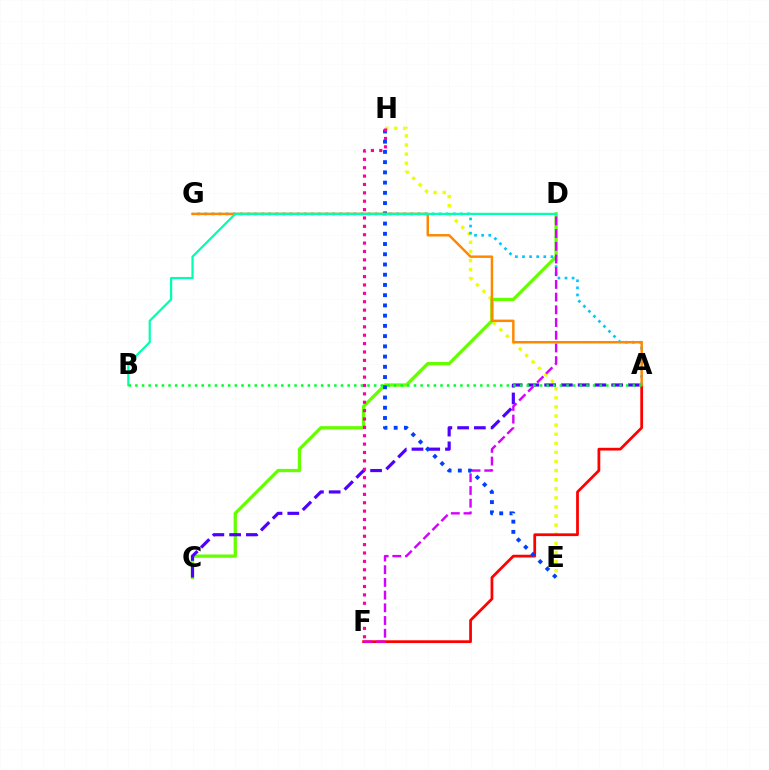{('E', 'H'): [{'color': '#eeff00', 'line_style': 'dotted', 'thickness': 2.47}, {'color': '#003fff', 'line_style': 'dotted', 'thickness': 2.78}], ('A', 'F'): [{'color': '#ff0000', 'line_style': 'solid', 'thickness': 1.99}], ('C', 'D'): [{'color': '#66ff00', 'line_style': 'solid', 'thickness': 2.37}], ('A', 'C'): [{'color': '#4f00ff', 'line_style': 'dashed', 'thickness': 2.28}], ('F', 'H'): [{'color': '#ff00a0', 'line_style': 'dotted', 'thickness': 2.28}], ('A', 'G'): [{'color': '#00c7ff', 'line_style': 'dotted', 'thickness': 1.93}, {'color': '#ff8800', 'line_style': 'solid', 'thickness': 1.77}], ('D', 'F'): [{'color': '#d600ff', 'line_style': 'dashed', 'thickness': 1.73}], ('B', 'D'): [{'color': '#00ffaf', 'line_style': 'solid', 'thickness': 1.58}], ('A', 'B'): [{'color': '#00ff27', 'line_style': 'dotted', 'thickness': 1.8}]}